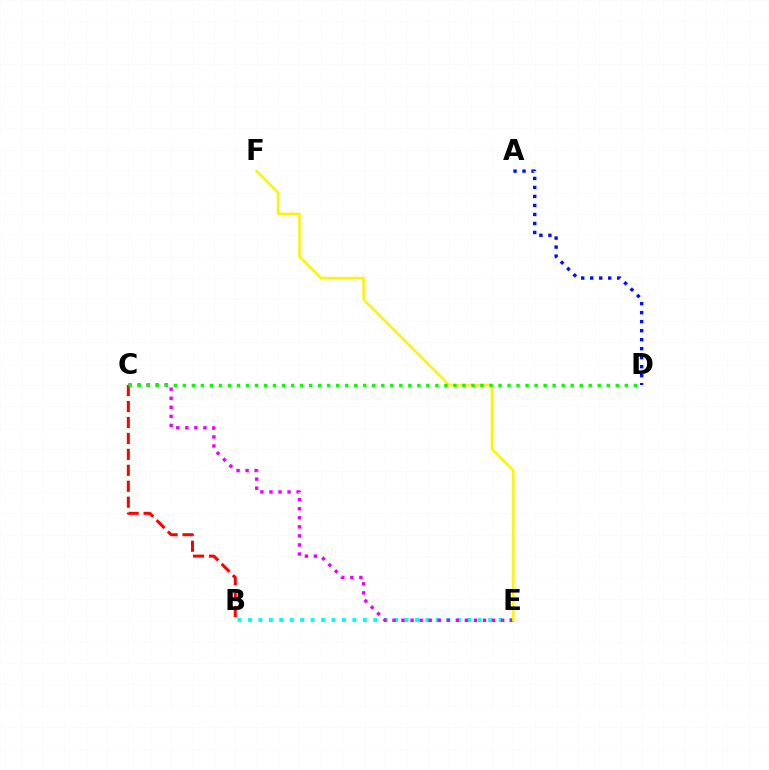{('B', 'E'): [{'color': '#00fff6', 'line_style': 'dotted', 'thickness': 2.84}], ('C', 'E'): [{'color': '#ee00ff', 'line_style': 'dotted', 'thickness': 2.46}], ('A', 'D'): [{'color': '#0010ff', 'line_style': 'dotted', 'thickness': 2.45}], ('B', 'C'): [{'color': '#ff0000', 'line_style': 'dashed', 'thickness': 2.17}], ('E', 'F'): [{'color': '#fcf500', 'line_style': 'solid', 'thickness': 1.79}], ('C', 'D'): [{'color': '#08ff00', 'line_style': 'dotted', 'thickness': 2.45}]}